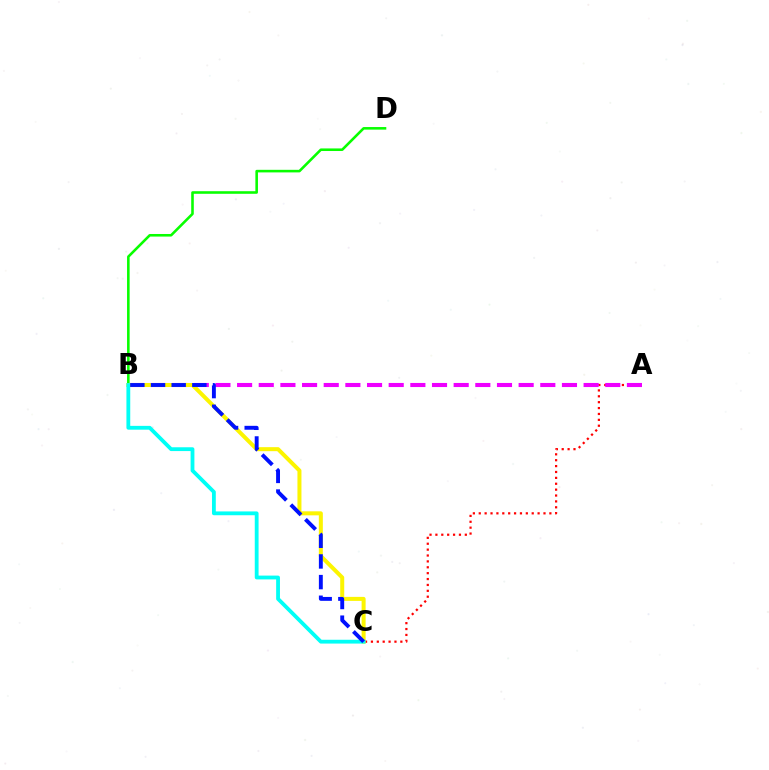{('A', 'C'): [{'color': '#ff0000', 'line_style': 'dotted', 'thickness': 1.6}], ('B', 'D'): [{'color': '#08ff00', 'line_style': 'solid', 'thickness': 1.86}], ('A', 'B'): [{'color': '#ee00ff', 'line_style': 'dashed', 'thickness': 2.94}], ('B', 'C'): [{'color': '#fcf500', 'line_style': 'solid', 'thickness': 2.89}, {'color': '#00fff6', 'line_style': 'solid', 'thickness': 2.74}, {'color': '#0010ff', 'line_style': 'dashed', 'thickness': 2.81}]}